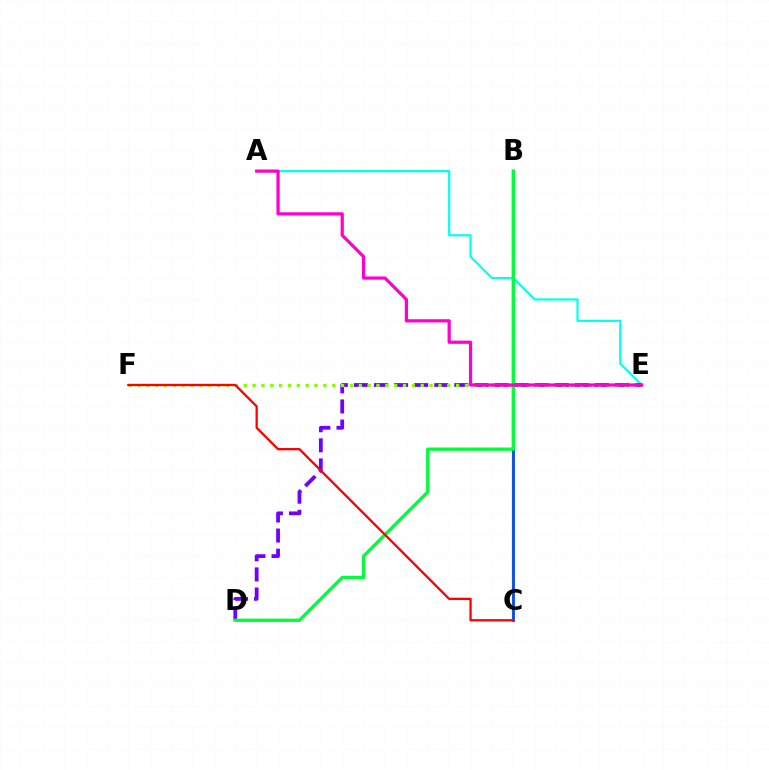{('A', 'E'): [{'color': '#00fff6', 'line_style': 'solid', 'thickness': 1.57}, {'color': '#ff00cf', 'line_style': 'solid', 'thickness': 2.32}], ('B', 'C'): [{'color': '#ffbd00', 'line_style': 'solid', 'thickness': 1.69}, {'color': '#004bff', 'line_style': 'solid', 'thickness': 2.01}], ('D', 'E'): [{'color': '#7200ff', 'line_style': 'dashed', 'thickness': 2.73}], ('B', 'D'): [{'color': '#00ff39', 'line_style': 'solid', 'thickness': 2.39}], ('E', 'F'): [{'color': '#84ff00', 'line_style': 'dotted', 'thickness': 2.4}], ('C', 'F'): [{'color': '#ff0000', 'line_style': 'solid', 'thickness': 1.66}]}